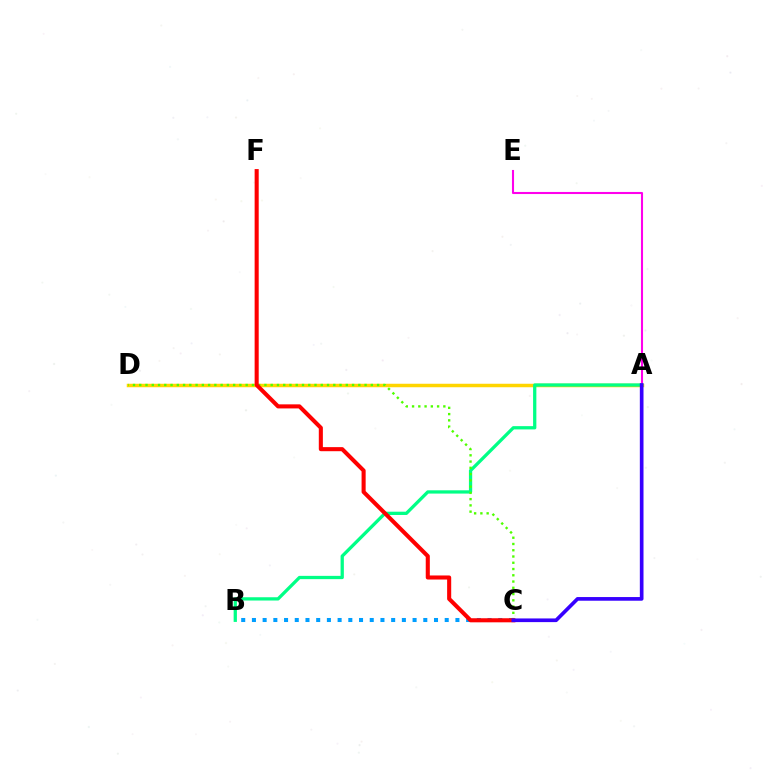{('A', 'D'): [{'color': '#ffd500', 'line_style': 'solid', 'thickness': 2.51}], ('A', 'E'): [{'color': '#ff00ed', 'line_style': 'solid', 'thickness': 1.5}], ('B', 'C'): [{'color': '#009eff', 'line_style': 'dotted', 'thickness': 2.91}], ('A', 'B'): [{'color': '#00ff86', 'line_style': 'solid', 'thickness': 2.36}], ('C', 'D'): [{'color': '#4fff00', 'line_style': 'dotted', 'thickness': 1.7}], ('C', 'F'): [{'color': '#ff0000', 'line_style': 'solid', 'thickness': 2.93}], ('A', 'C'): [{'color': '#3700ff', 'line_style': 'solid', 'thickness': 2.64}]}